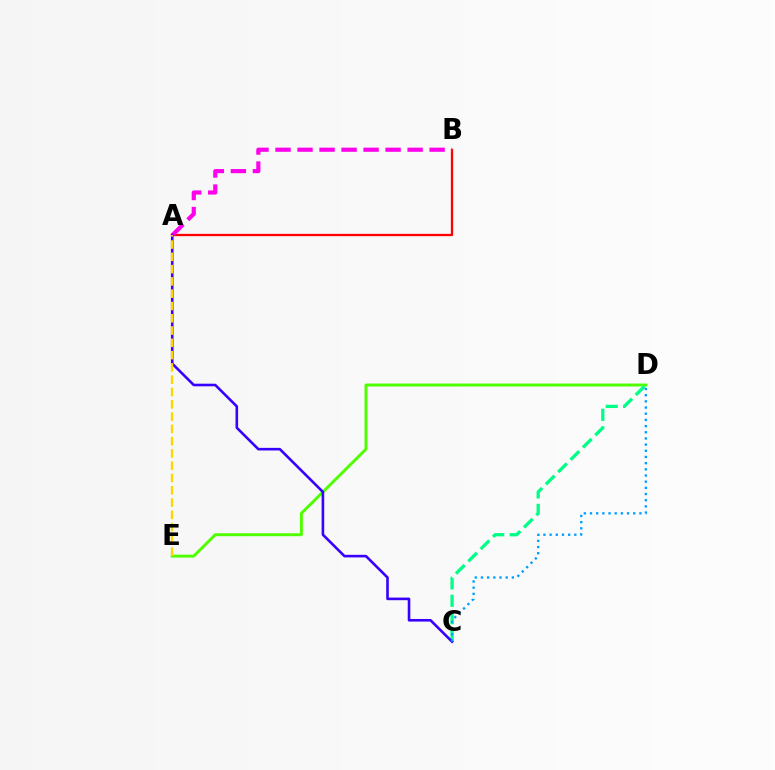{('D', 'E'): [{'color': '#4fff00', 'line_style': 'solid', 'thickness': 2.11}], ('A', 'B'): [{'color': '#ff0000', 'line_style': 'solid', 'thickness': 1.65}, {'color': '#ff00ed', 'line_style': 'dashed', 'thickness': 2.99}], ('C', 'D'): [{'color': '#00ff86', 'line_style': 'dashed', 'thickness': 2.37}, {'color': '#009eff', 'line_style': 'dotted', 'thickness': 1.68}], ('A', 'C'): [{'color': '#3700ff', 'line_style': 'solid', 'thickness': 1.87}], ('A', 'E'): [{'color': '#ffd500', 'line_style': 'dashed', 'thickness': 1.67}]}